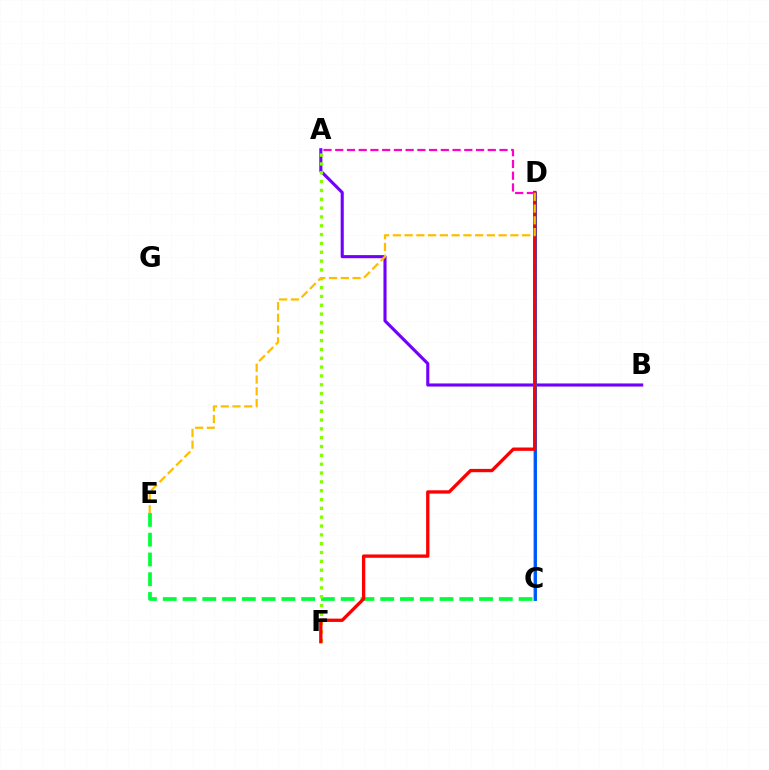{('A', 'B'): [{'color': '#7200ff', 'line_style': 'solid', 'thickness': 2.24}], ('C', 'D'): [{'color': '#00fff6', 'line_style': 'solid', 'thickness': 2.76}, {'color': '#004bff', 'line_style': 'solid', 'thickness': 1.99}], ('C', 'E'): [{'color': '#00ff39', 'line_style': 'dashed', 'thickness': 2.69}], ('A', 'F'): [{'color': '#84ff00', 'line_style': 'dotted', 'thickness': 2.4}], ('A', 'D'): [{'color': '#ff00cf', 'line_style': 'dashed', 'thickness': 1.59}], ('D', 'F'): [{'color': '#ff0000', 'line_style': 'solid', 'thickness': 2.39}], ('D', 'E'): [{'color': '#ffbd00', 'line_style': 'dashed', 'thickness': 1.6}]}